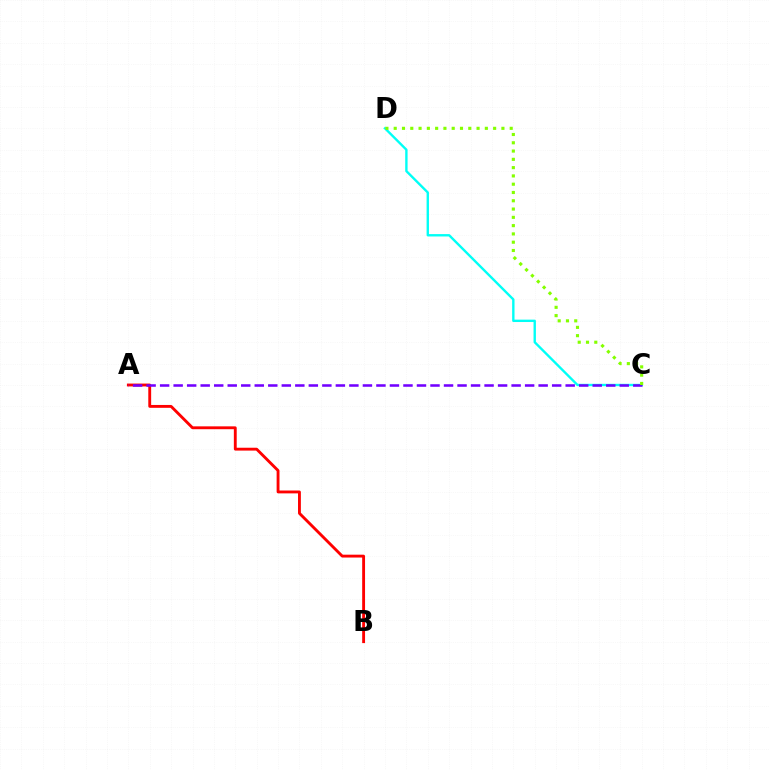{('C', 'D'): [{'color': '#00fff6', 'line_style': 'solid', 'thickness': 1.71}, {'color': '#84ff00', 'line_style': 'dotted', 'thickness': 2.25}], ('A', 'B'): [{'color': '#ff0000', 'line_style': 'solid', 'thickness': 2.06}], ('A', 'C'): [{'color': '#7200ff', 'line_style': 'dashed', 'thickness': 1.84}]}